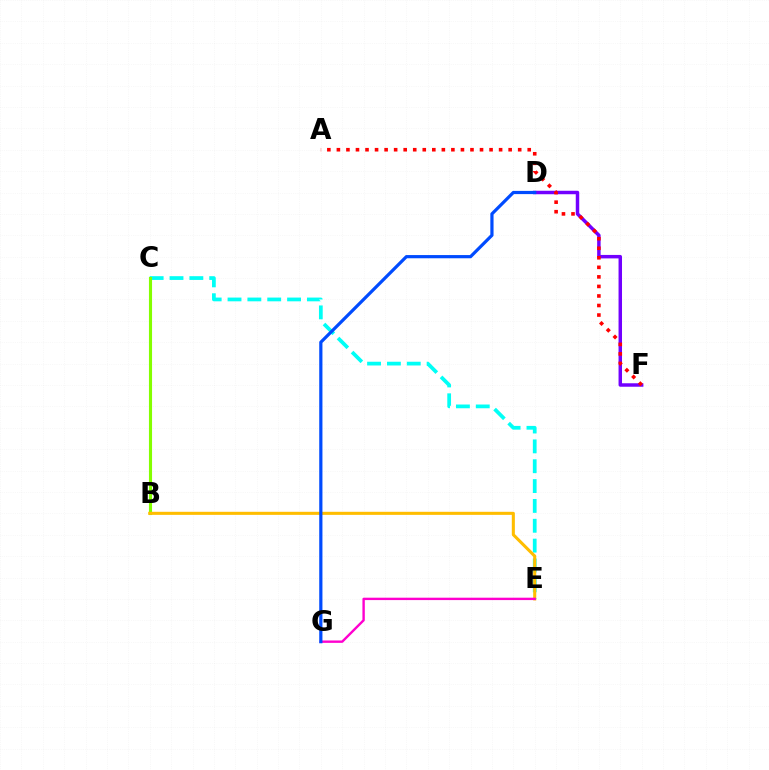{('B', 'C'): [{'color': '#00ff39', 'line_style': 'solid', 'thickness': 1.91}, {'color': '#84ff00', 'line_style': 'solid', 'thickness': 2.24}], ('D', 'F'): [{'color': '#7200ff', 'line_style': 'solid', 'thickness': 2.5}], ('C', 'E'): [{'color': '#00fff6', 'line_style': 'dashed', 'thickness': 2.7}], ('B', 'E'): [{'color': '#ffbd00', 'line_style': 'solid', 'thickness': 2.21}], ('A', 'F'): [{'color': '#ff0000', 'line_style': 'dotted', 'thickness': 2.59}], ('E', 'G'): [{'color': '#ff00cf', 'line_style': 'solid', 'thickness': 1.72}], ('D', 'G'): [{'color': '#004bff', 'line_style': 'solid', 'thickness': 2.31}]}